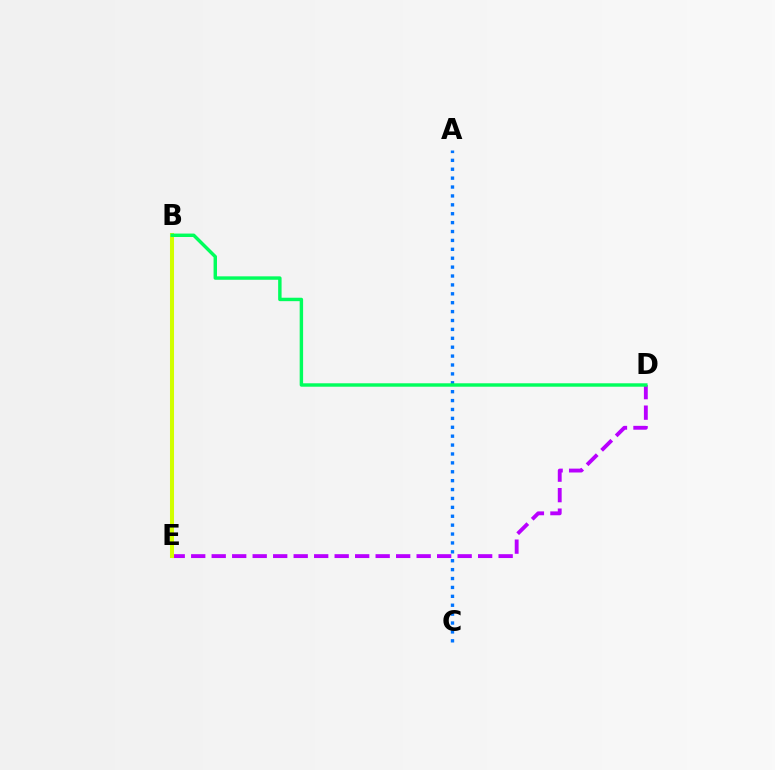{('B', 'E'): [{'color': '#ff0000', 'line_style': 'dotted', 'thickness': 1.54}, {'color': '#d1ff00', 'line_style': 'solid', 'thickness': 2.91}], ('A', 'C'): [{'color': '#0074ff', 'line_style': 'dotted', 'thickness': 2.42}], ('D', 'E'): [{'color': '#b900ff', 'line_style': 'dashed', 'thickness': 2.78}], ('B', 'D'): [{'color': '#00ff5c', 'line_style': 'solid', 'thickness': 2.47}]}